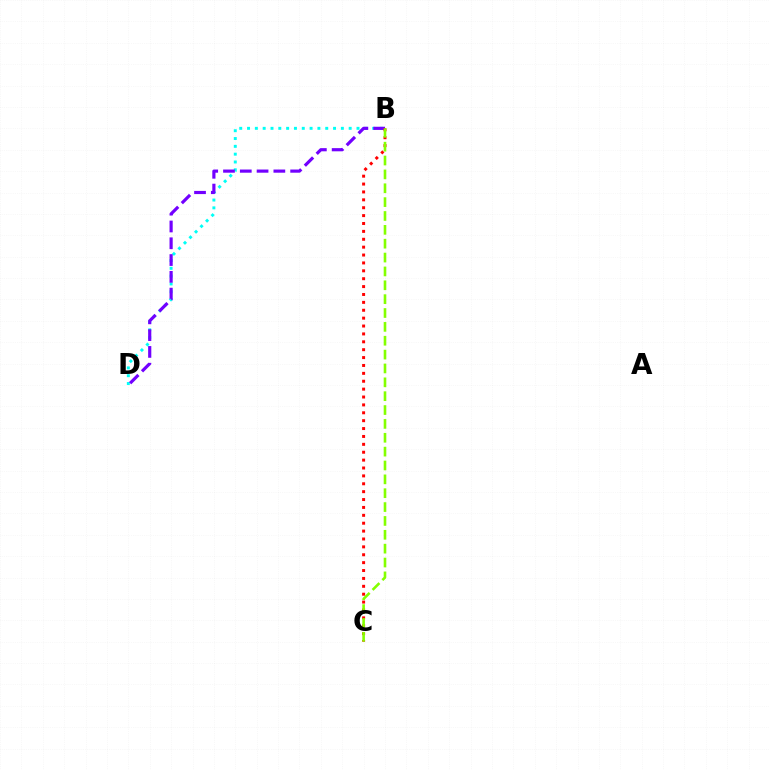{('B', 'D'): [{'color': '#00fff6', 'line_style': 'dotted', 'thickness': 2.12}, {'color': '#7200ff', 'line_style': 'dashed', 'thickness': 2.28}], ('B', 'C'): [{'color': '#ff0000', 'line_style': 'dotted', 'thickness': 2.14}, {'color': '#84ff00', 'line_style': 'dashed', 'thickness': 1.88}]}